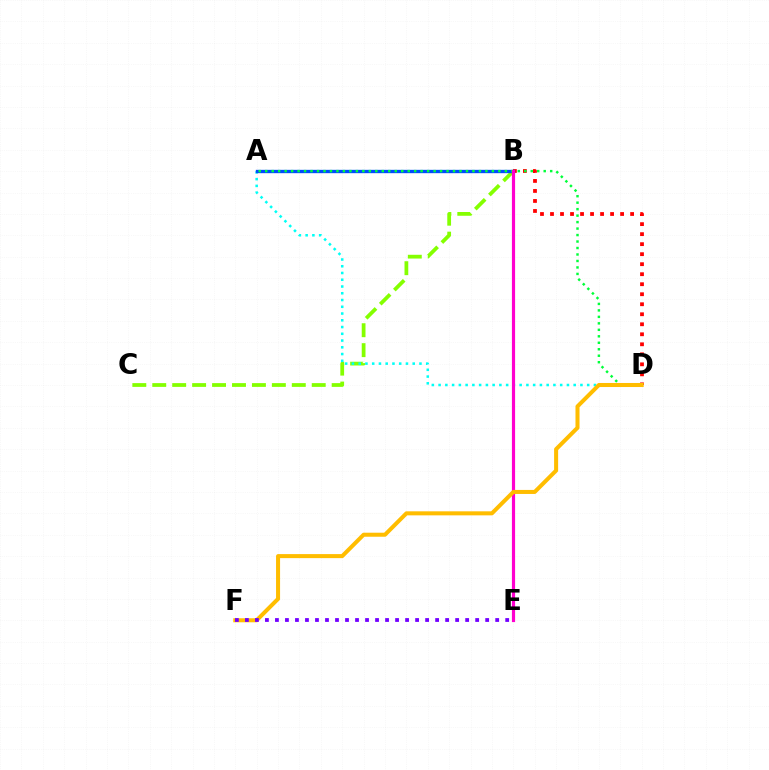{('B', 'D'): [{'color': '#ff0000', 'line_style': 'dotted', 'thickness': 2.72}], ('B', 'C'): [{'color': '#84ff00', 'line_style': 'dashed', 'thickness': 2.71}], ('A', 'D'): [{'color': '#00fff6', 'line_style': 'dotted', 'thickness': 1.84}, {'color': '#00ff39', 'line_style': 'dotted', 'thickness': 1.76}], ('A', 'B'): [{'color': '#004bff', 'line_style': 'solid', 'thickness': 2.4}], ('B', 'E'): [{'color': '#ff00cf', 'line_style': 'solid', 'thickness': 2.29}], ('D', 'F'): [{'color': '#ffbd00', 'line_style': 'solid', 'thickness': 2.9}], ('E', 'F'): [{'color': '#7200ff', 'line_style': 'dotted', 'thickness': 2.72}]}